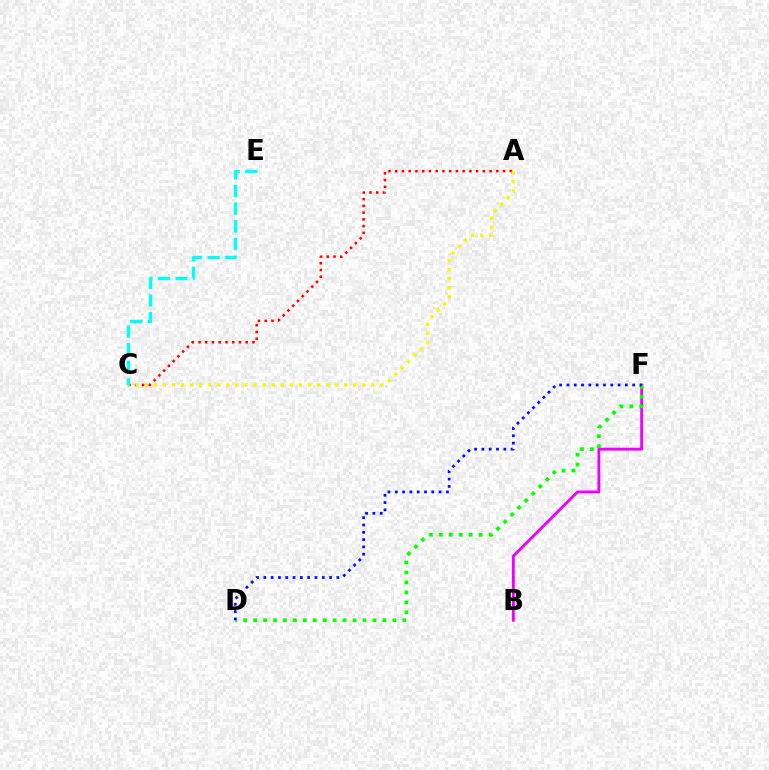{('A', 'C'): [{'color': '#ff0000', 'line_style': 'dotted', 'thickness': 1.83}, {'color': '#fcf500', 'line_style': 'dotted', 'thickness': 2.46}], ('B', 'F'): [{'color': '#ee00ff', 'line_style': 'solid', 'thickness': 2.07}], ('D', 'F'): [{'color': '#08ff00', 'line_style': 'dotted', 'thickness': 2.7}, {'color': '#0010ff', 'line_style': 'dotted', 'thickness': 1.98}], ('C', 'E'): [{'color': '#00fff6', 'line_style': 'dashed', 'thickness': 2.4}]}